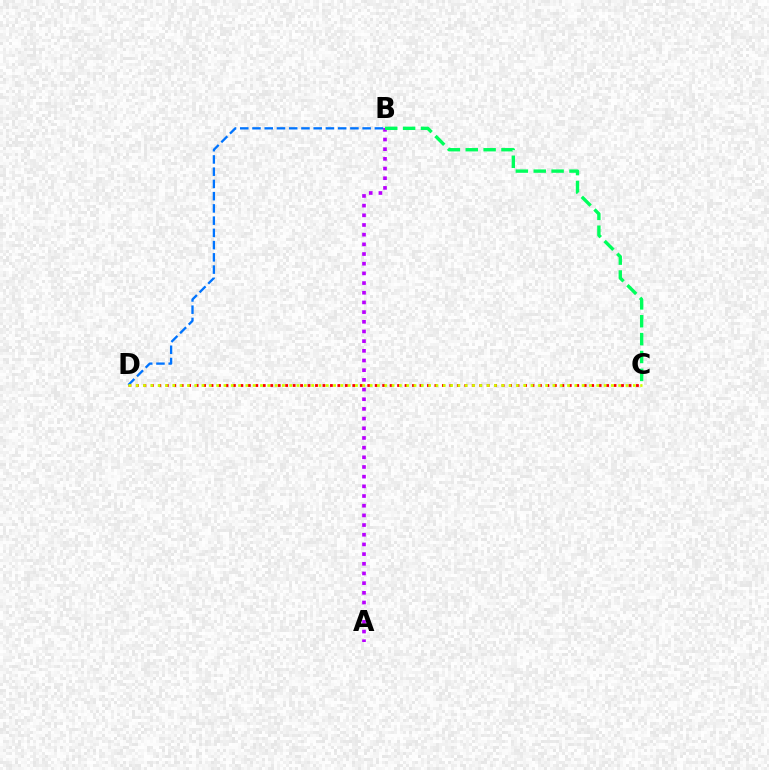{('A', 'B'): [{'color': '#b900ff', 'line_style': 'dotted', 'thickness': 2.63}], ('C', 'D'): [{'color': '#ff0000', 'line_style': 'dotted', 'thickness': 2.03}, {'color': '#d1ff00', 'line_style': 'dotted', 'thickness': 1.99}], ('B', 'D'): [{'color': '#0074ff', 'line_style': 'dashed', 'thickness': 1.66}], ('B', 'C'): [{'color': '#00ff5c', 'line_style': 'dashed', 'thickness': 2.43}]}